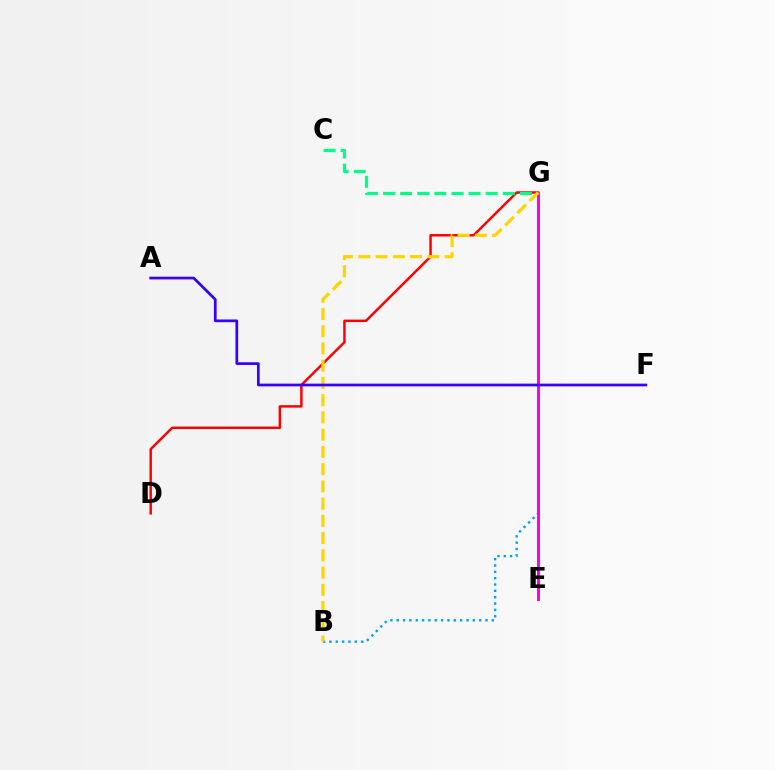{('E', 'G'): [{'color': '#4fff00', 'line_style': 'dotted', 'thickness': 1.82}, {'color': '#ff00ed', 'line_style': 'solid', 'thickness': 2.18}], ('D', 'G'): [{'color': '#ff0000', 'line_style': 'solid', 'thickness': 1.78}], ('B', 'G'): [{'color': '#009eff', 'line_style': 'dotted', 'thickness': 1.72}, {'color': '#ffd500', 'line_style': 'dashed', 'thickness': 2.34}], ('C', 'G'): [{'color': '#00ff86', 'line_style': 'dashed', 'thickness': 2.32}], ('A', 'F'): [{'color': '#3700ff', 'line_style': 'solid', 'thickness': 1.96}]}